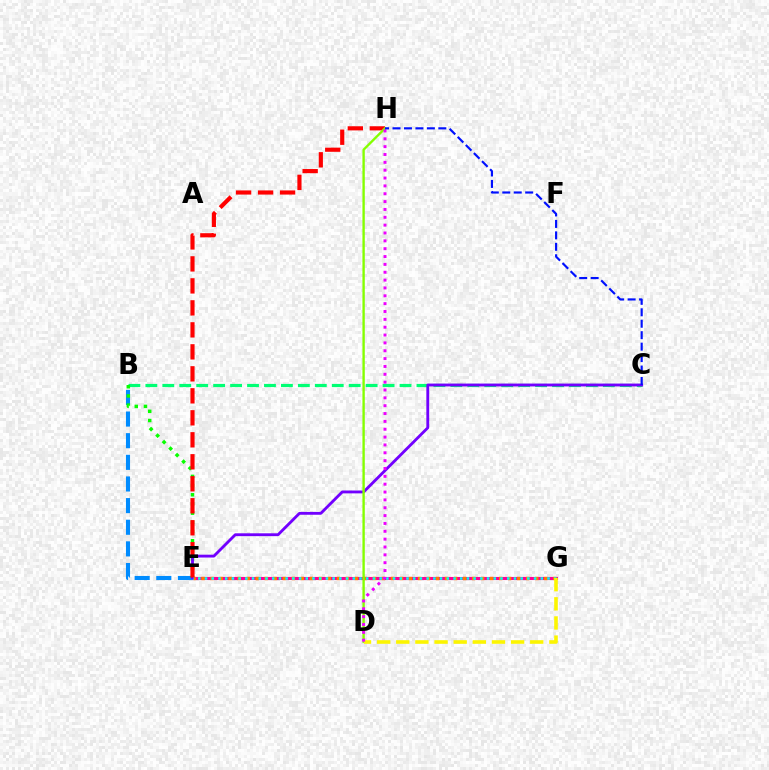{('B', 'C'): [{'color': '#00ff74', 'line_style': 'dashed', 'thickness': 2.3}], ('E', 'G'): [{'color': '#ff0094', 'line_style': 'solid', 'thickness': 2.23}, {'color': '#ff7c00', 'line_style': 'dotted', 'thickness': 2.45}, {'color': '#00fff6', 'line_style': 'dotted', 'thickness': 1.82}], ('B', 'E'): [{'color': '#008cff', 'line_style': 'dashed', 'thickness': 2.94}, {'color': '#08ff00', 'line_style': 'dotted', 'thickness': 2.5}], ('C', 'E'): [{'color': '#7200ff', 'line_style': 'solid', 'thickness': 2.05}], ('E', 'H'): [{'color': '#ff0000', 'line_style': 'dashed', 'thickness': 2.99}], ('D', 'H'): [{'color': '#84ff00', 'line_style': 'solid', 'thickness': 1.71}, {'color': '#ee00ff', 'line_style': 'dotted', 'thickness': 2.13}], ('D', 'G'): [{'color': '#fcf500', 'line_style': 'dashed', 'thickness': 2.6}], ('C', 'H'): [{'color': '#0010ff', 'line_style': 'dashed', 'thickness': 1.56}]}